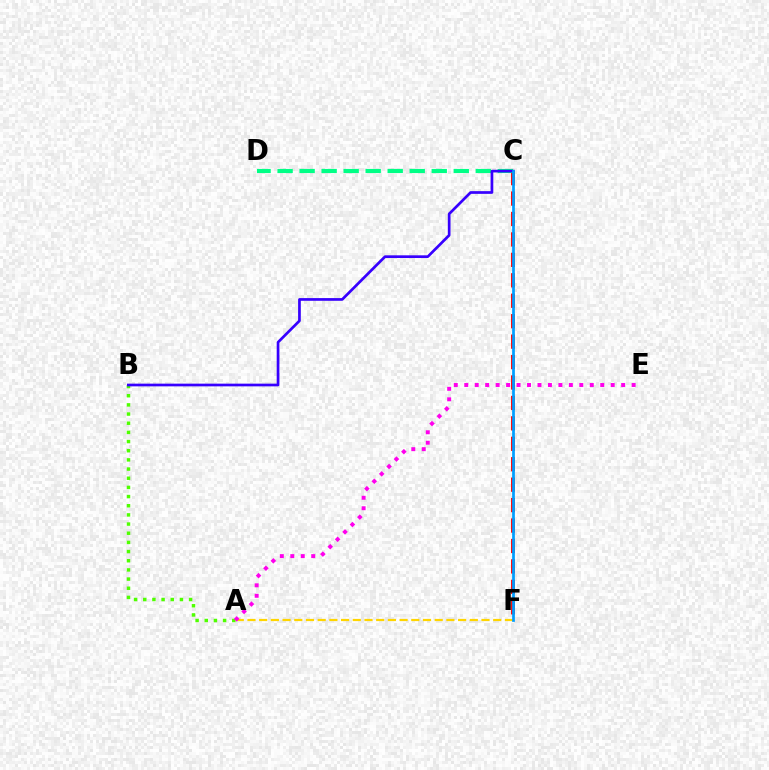{('C', 'F'): [{'color': '#ff0000', 'line_style': 'dashed', 'thickness': 2.78}, {'color': '#009eff', 'line_style': 'solid', 'thickness': 1.97}], ('A', 'B'): [{'color': '#4fff00', 'line_style': 'dotted', 'thickness': 2.49}], ('A', 'F'): [{'color': '#ffd500', 'line_style': 'dashed', 'thickness': 1.59}], ('C', 'D'): [{'color': '#00ff86', 'line_style': 'dashed', 'thickness': 2.99}], ('B', 'C'): [{'color': '#3700ff', 'line_style': 'solid', 'thickness': 1.95}], ('A', 'E'): [{'color': '#ff00ed', 'line_style': 'dotted', 'thickness': 2.84}]}